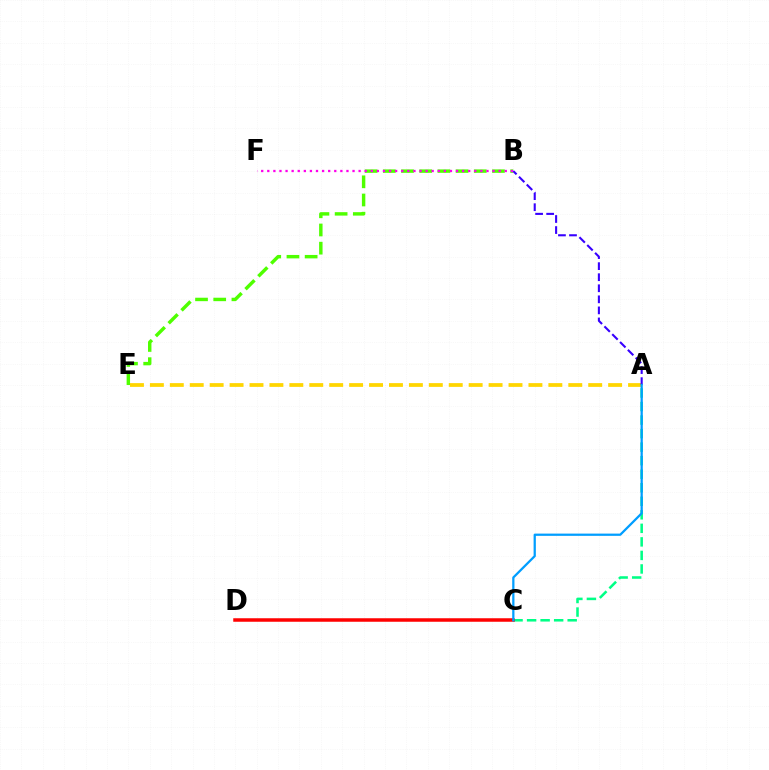{('B', 'E'): [{'color': '#4fff00', 'line_style': 'dashed', 'thickness': 2.47}], ('A', 'E'): [{'color': '#ffd500', 'line_style': 'dashed', 'thickness': 2.71}], ('A', 'B'): [{'color': '#3700ff', 'line_style': 'dashed', 'thickness': 1.5}], ('A', 'C'): [{'color': '#00ff86', 'line_style': 'dashed', 'thickness': 1.84}, {'color': '#009eff', 'line_style': 'solid', 'thickness': 1.62}], ('C', 'D'): [{'color': '#ff0000', 'line_style': 'solid', 'thickness': 2.52}], ('B', 'F'): [{'color': '#ff00ed', 'line_style': 'dotted', 'thickness': 1.65}]}